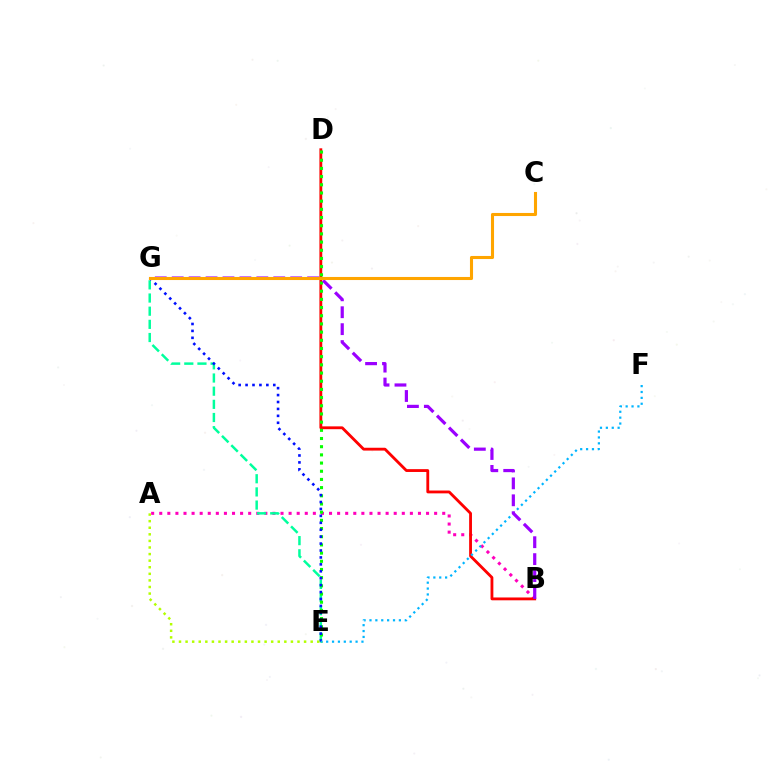{('A', 'B'): [{'color': '#ff00bd', 'line_style': 'dotted', 'thickness': 2.2}], ('B', 'D'): [{'color': '#ff0000', 'line_style': 'solid', 'thickness': 2.04}], ('E', 'G'): [{'color': '#00ff9d', 'line_style': 'dashed', 'thickness': 1.79}, {'color': '#0010ff', 'line_style': 'dotted', 'thickness': 1.88}], ('D', 'E'): [{'color': '#08ff00', 'line_style': 'dotted', 'thickness': 2.22}], ('E', 'F'): [{'color': '#00b5ff', 'line_style': 'dotted', 'thickness': 1.6}], ('B', 'G'): [{'color': '#9b00ff', 'line_style': 'dashed', 'thickness': 2.3}], ('C', 'G'): [{'color': '#ffa500', 'line_style': 'solid', 'thickness': 2.22}], ('A', 'E'): [{'color': '#b3ff00', 'line_style': 'dotted', 'thickness': 1.79}]}